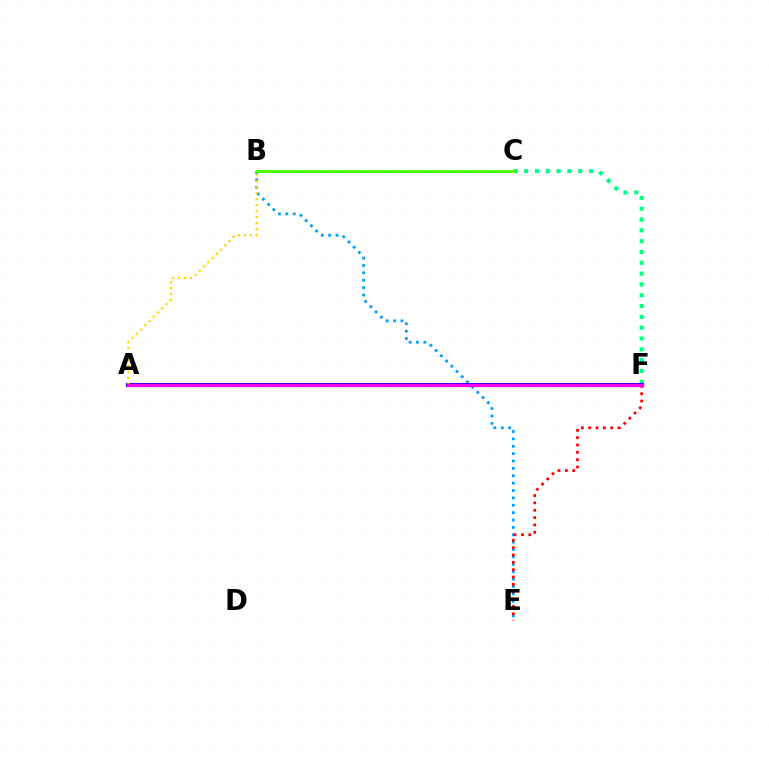{('B', 'E'): [{'color': '#009eff', 'line_style': 'dotted', 'thickness': 2.0}], ('C', 'F'): [{'color': '#00ff86', 'line_style': 'dotted', 'thickness': 2.94}], ('E', 'F'): [{'color': '#ff0000', 'line_style': 'dotted', 'thickness': 2.0}], ('B', 'C'): [{'color': '#4fff00', 'line_style': 'solid', 'thickness': 2.18}], ('A', 'F'): [{'color': '#3700ff', 'line_style': 'solid', 'thickness': 2.93}, {'color': '#ff00ed', 'line_style': 'solid', 'thickness': 2.29}], ('A', 'B'): [{'color': '#ffd500', 'line_style': 'dotted', 'thickness': 1.62}]}